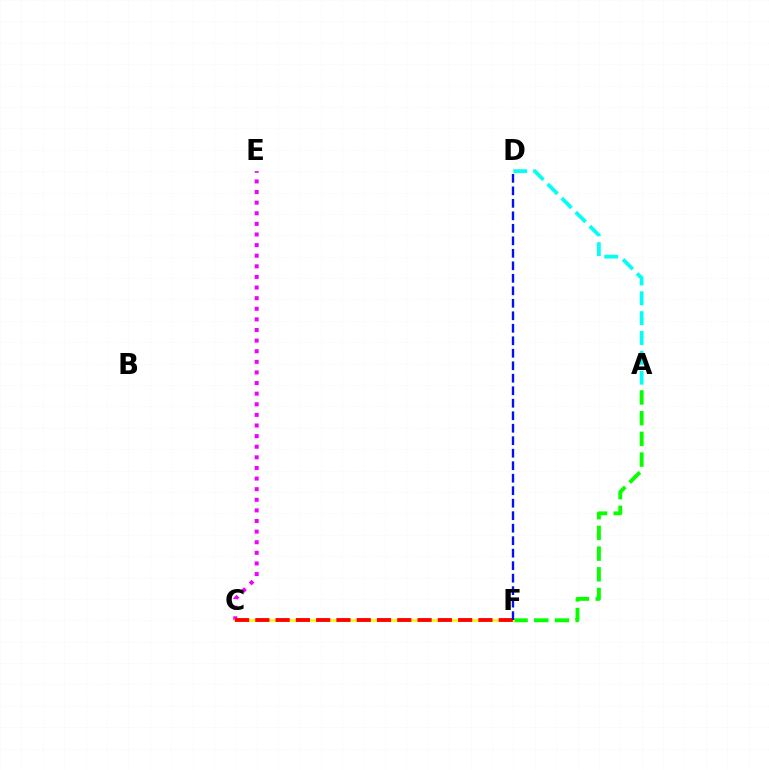{('A', 'F'): [{'color': '#08ff00', 'line_style': 'dashed', 'thickness': 2.81}], ('C', 'E'): [{'color': '#ee00ff', 'line_style': 'dotted', 'thickness': 2.88}], ('C', 'F'): [{'color': '#fcf500', 'line_style': 'solid', 'thickness': 1.85}, {'color': '#ff0000', 'line_style': 'dashed', 'thickness': 2.75}], ('A', 'D'): [{'color': '#00fff6', 'line_style': 'dashed', 'thickness': 2.7}], ('D', 'F'): [{'color': '#0010ff', 'line_style': 'dashed', 'thickness': 1.7}]}